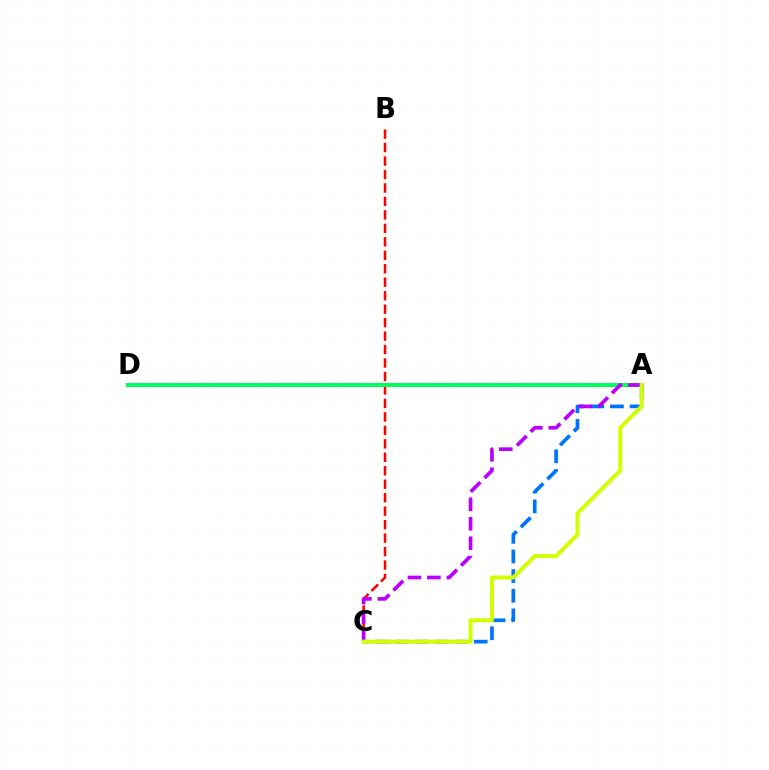{('B', 'C'): [{'color': '#ff0000', 'line_style': 'dashed', 'thickness': 1.83}], ('A', 'D'): [{'color': '#00ff5c', 'line_style': 'solid', 'thickness': 2.91}], ('A', 'C'): [{'color': '#0074ff', 'line_style': 'dashed', 'thickness': 2.67}, {'color': '#b900ff', 'line_style': 'dashed', 'thickness': 2.64}, {'color': '#d1ff00', 'line_style': 'solid', 'thickness': 2.87}]}